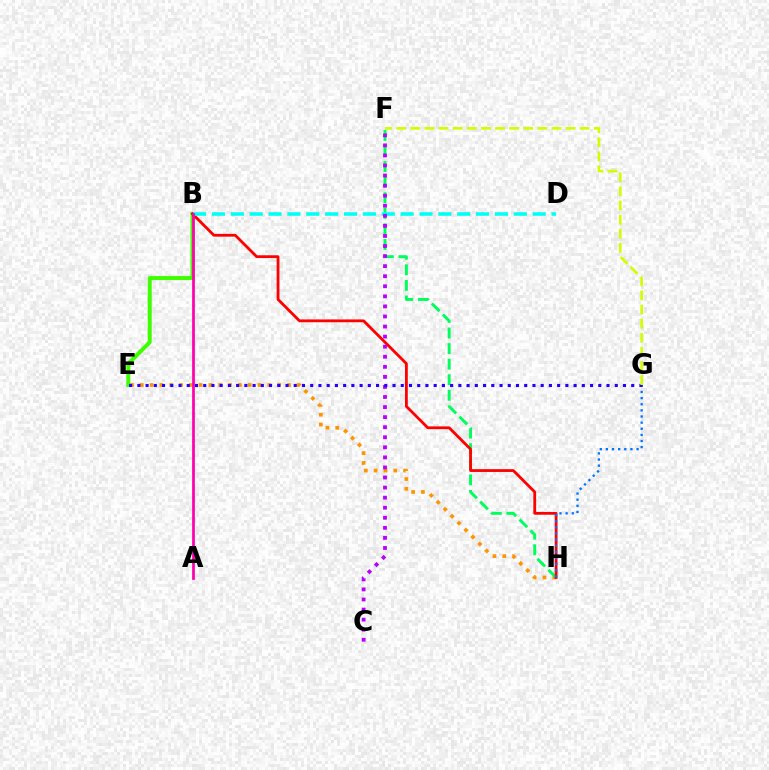{('B', 'E'): [{'color': '#3dff00', 'line_style': 'solid', 'thickness': 2.87}], ('E', 'H'): [{'color': '#ff9400', 'line_style': 'dotted', 'thickness': 2.67}], ('F', 'H'): [{'color': '#00ff5c', 'line_style': 'dashed', 'thickness': 2.12}], ('B', 'H'): [{'color': '#ff0000', 'line_style': 'solid', 'thickness': 2.02}], ('G', 'H'): [{'color': '#0074ff', 'line_style': 'dotted', 'thickness': 1.67}], ('B', 'D'): [{'color': '#00fff6', 'line_style': 'dashed', 'thickness': 2.56}], ('A', 'B'): [{'color': '#ff00ac', 'line_style': 'solid', 'thickness': 1.96}], ('C', 'F'): [{'color': '#b900ff', 'line_style': 'dotted', 'thickness': 2.73}], ('E', 'G'): [{'color': '#2500ff', 'line_style': 'dotted', 'thickness': 2.24}], ('F', 'G'): [{'color': '#d1ff00', 'line_style': 'dashed', 'thickness': 1.92}]}